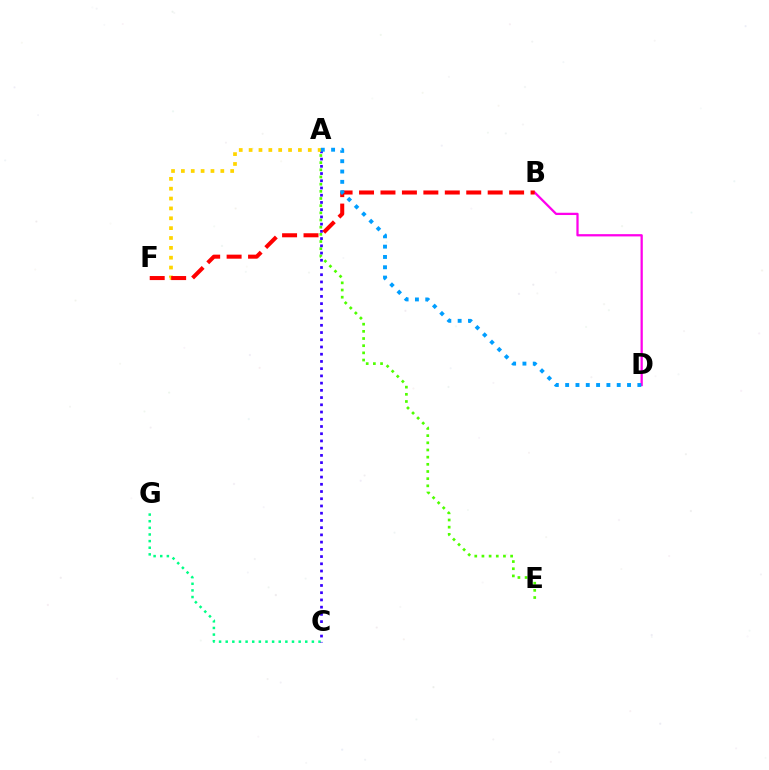{('C', 'G'): [{'color': '#00ff86', 'line_style': 'dotted', 'thickness': 1.8}], ('A', 'E'): [{'color': '#4fff00', 'line_style': 'dotted', 'thickness': 1.95}], ('A', 'C'): [{'color': '#3700ff', 'line_style': 'dotted', 'thickness': 1.96}], ('B', 'D'): [{'color': '#ff00ed', 'line_style': 'solid', 'thickness': 1.63}], ('A', 'F'): [{'color': '#ffd500', 'line_style': 'dotted', 'thickness': 2.68}], ('B', 'F'): [{'color': '#ff0000', 'line_style': 'dashed', 'thickness': 2.91}], ('A', 'D'): [{'color': '#009eff', 'line_style': 'dotted', 'thickness': 2.8}]}